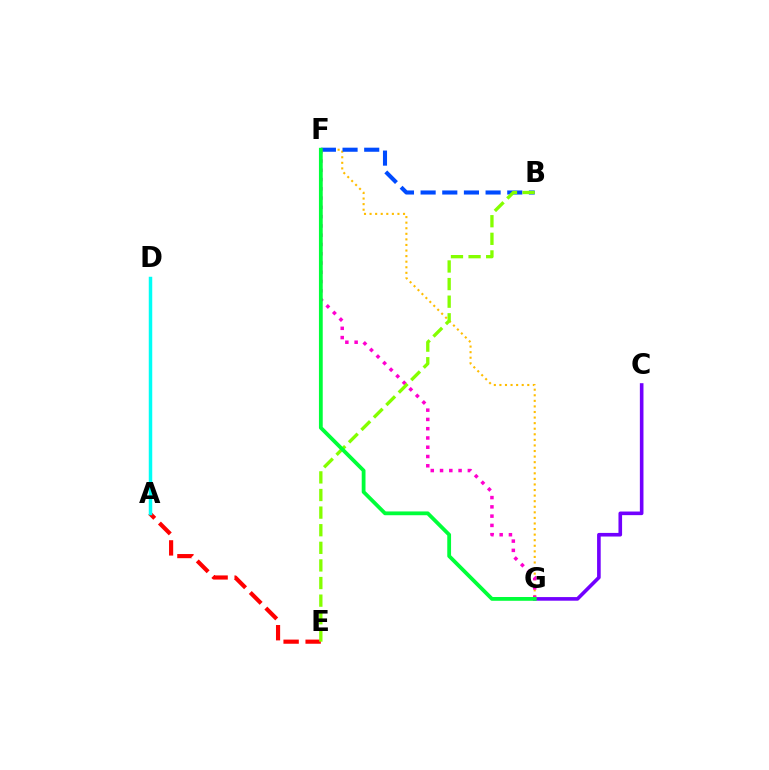{('F', 'G'): [{'color': '#ffbd00', 'line_style': 'dotted', 'thickness': 1.51}, {'color': '#ff00cf', 'line_style': 'dotted', 'thickness': 2.52}, {'color': '#00ff39', 'line_style': 'solid', 'thickness': 2.73}], ('B', 'F'): [{'color': '#004bff', 'line_style': 'dashed', 'thickness': 2.94}], ('C', 'G'): [{'color': '#7200ff', 'line_style': 'solid', 'thickness': 2.6}], ('A', 'E'): [{'color': '#ff0000', 'line_style': 'dashed', 'thickness': 2.99}], ('B', 'E'): [{'color': '#84ff00', 'line_style': 'dashed', 'thickness': 2.39}], ('A', 'D'): [{'color': '#00fff6', 'line_style': 'solid', 'thickness': 2.5}]}